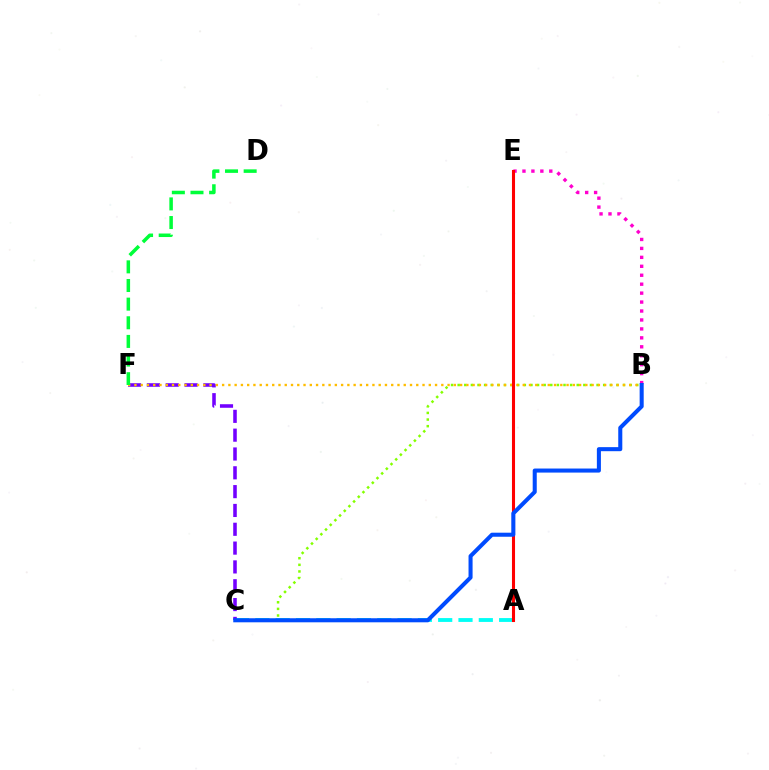{('B', 'E'): [{'color': '#ff00cf', 'line_style': 'dotted', 'thickness': 2.43}], ('A', 'C'): [{'color': '#00fff6', 'line_style': 'dashed', 'thickness': 2.76}], ('B', 'C'): [{'color': '#84ff00', 'line_style': 'dotted', 'thickness': 1.8}, {'color': '#004bff', 'line_style': 'solid', 'thickness': 2.92}], ('C', 'F'): [{'color': '#7200ff', 'line_style': 'dashed', 'thickness': 2.56}], ('B', 'F'): [{'color': '#ffbd00', 'line_style': 'dotted', 'thickness': 1.7}], ('A', 'E'): [{'color': '#ff0000', 'line_style': 'solid', 'thickness': 2.21}], ('D', 'F'): [{'color': '#00ff39', 'line_style': 'dashed', 'thickness': 2.53}]}